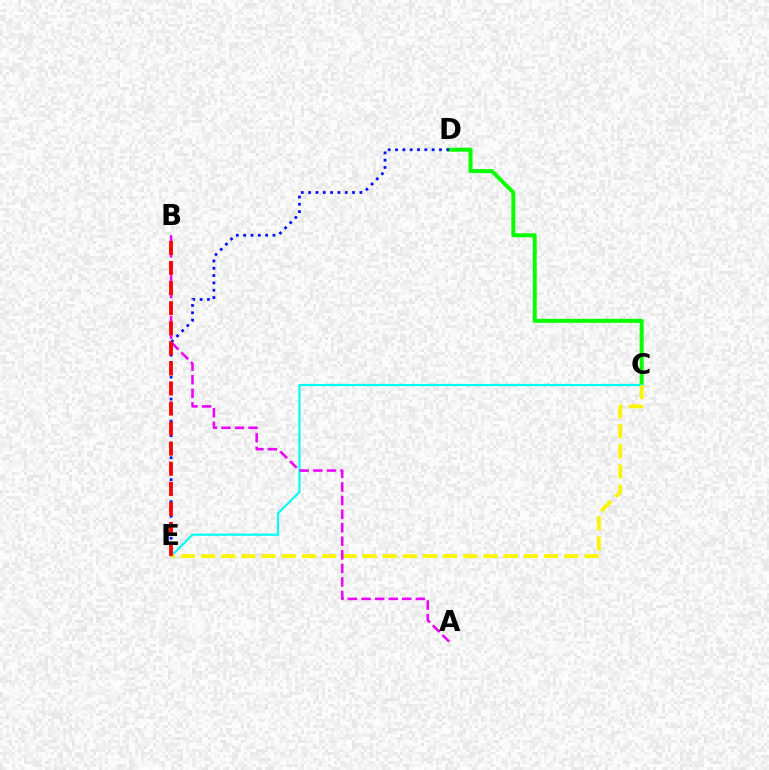{('C', 'D'): [{'color': '#08ff00', 'line_style': 'solid', 'thickness': 2.87}], ('D', 'E'): [{'color': '#0010ff', 'line_style': 'dotted', 'thickness': 1.99}], ('C', 'E'): [{'color': '#00fff6', 'line_style': 'solid', 'thickness': 1.56}, {'color': '#fcf500', 'line_style': 'dashed', 'thickness': 2.74}], ('A', 'B'): [{'color': '#ee00ff', 'line_style': 'dashed', 'thickness': 1.84}], ('B', 'E'): [{'color': '#ff0000', 'line_style': 'dashed', 'thickness': 2.73}]}